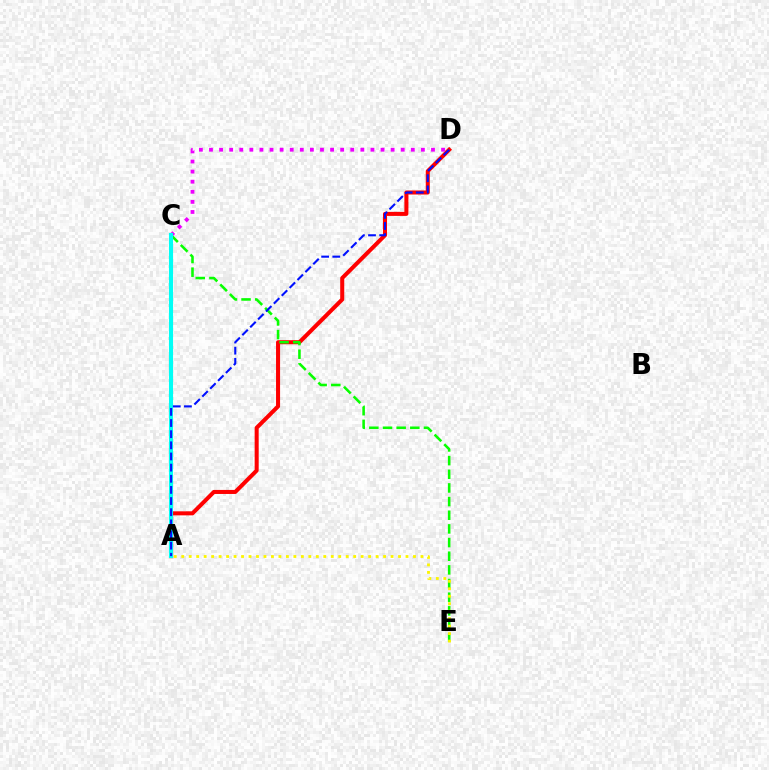{('A', 'D'): [{'color': '#ff0000', 'line_style': 'solid', 'thickness': 2.91}, {'color': '#0010ff', 'line_style': 'dashed', 'thickness': 1.51}], ('C', 'E'): [{'color': '#08ff00', 'line_style': 'dashed', 'thickness': 1.86}], ('C', 'D'): [{'color': '#ee00ff', 'line_style': 'dotted', 'thickness': 2.74}], ('A', 'C'): [{'color': '#00fff6', 'line_style': 'solid', 'thickness': 2.96}], ('A', 'E'): [{'color': '#fcf500', 'line_style': 'dotted', 'thickness': 2.03}]}